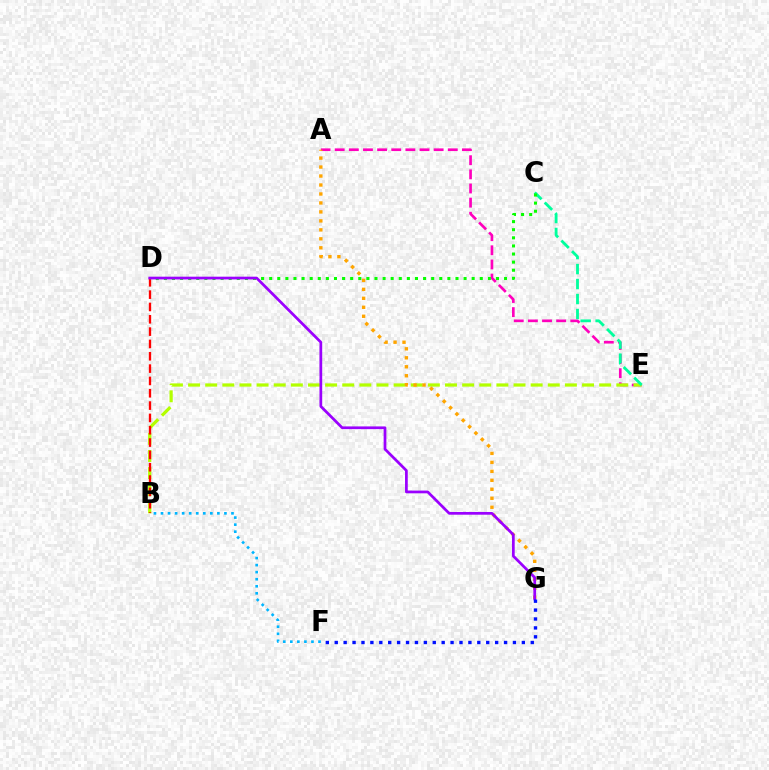{('A', 'E'): [{'color': '#ff00bd', 'line_style': 'dashed', 'thickness': 1.92}], ('B', 'E'): [{'color': '#b3ff00', 'line_style': 'dashed', 'thickness': 2.33}], ('A', 'G'): [{'color': '#ffa500', 'line_style': 'dotted', 'thickness': 2.44}], ('C', 'E'): [{'color': '#00ff9d', 'line_style': 'dashed', 'thickness': 2.04}], ('B', 'F'): [{'color': '#00b5ff', 'line_style': 'dotted', 'thickness': 1.91}], ('B', 'D'): [{'color': '#ff0000', 'line_style': 'dashed', 'thickness': 1.67}], ('C', 'D'): [{'color': '#08ff00', 'line_style': 'dotted', 'thickness': 2.2}], ('D', 'G'): [{'color': '#9b00ff', 'line_style': 'solid', 'thickness': 1.97}], ('F', 'G'): [{'color': '#0010ff', 'line_style': 'dotted', 'thickness': 2.42}]}